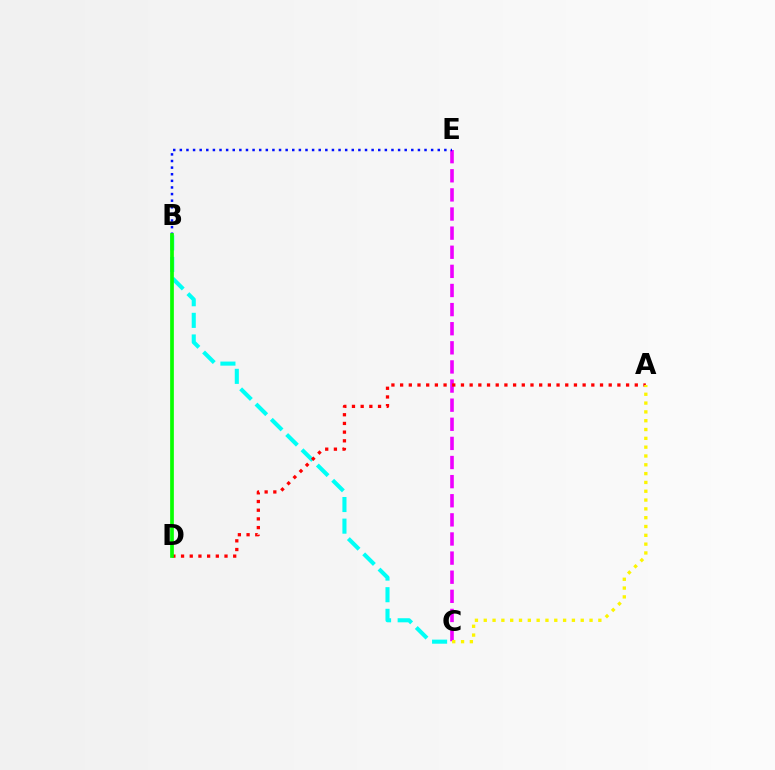{('B', 'C'): [{'color': '#00fff6', 'line_style': 'dashed', 'thickness': 2.94}], ('C', 'E'): [{'color': '#ee00ff', 'line_style': 'dashed', 'thickness': 2.6}], ('A', 'D'): [{'color': '#ff0000', 'line_style': 'dotted', 'thickness': 2.36}], ('B', 'E'): [{'color': '#0010ff', 'line_style': 'dotted', 'thickness': 1.8}], ('B', 'D'): [{'color': '#08ff00', 'line_style': 'solid', 'thickness': 2.67}], ('A', 'C'): [{'color': '#fcf500', 'line_style': 'dotted', 'thickness': 2.4}]}